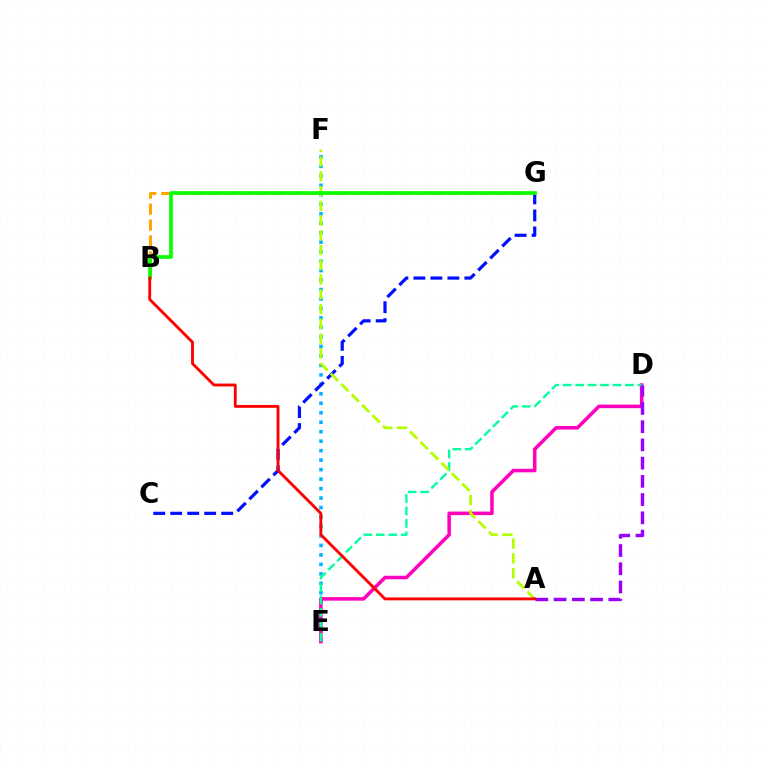{('E', 'F'): [{'color': '#00b5ff', 'line_style': 'dotted', 'thickness': 2.57}], ('D', 'E'): [{'color': '#ff00bd', 'line_style': 'solid', 'thickness': 2.55}, {'color': '#00ff9d', 'line_style': 'dashed', 'thickness': 1.69}], ('A', 'D'): [{'color': '#9b00ff', 'line_style': 'dashed', 'thickness': 2.48}], ('B', 'G'): [{'color': '#ffa500', 'line_style': 'dashed', 'thickness': 2.17}, {'color': '#08ff00', 'line_style': 'solid', 'thickness': 2.65}], ('C', 'G'): [{'color': '#0010ff', 'line_style': 'dashed', 'thickness': 2.31}], ('A', 'F'): [{'color': '#b3ff00', 'line_style': 'dashed', 'thickness': 2.0}], ('A', 'B'): [{'color': '#ff0000', 'line_style': 'solid', 'thickness': 2.05}]}